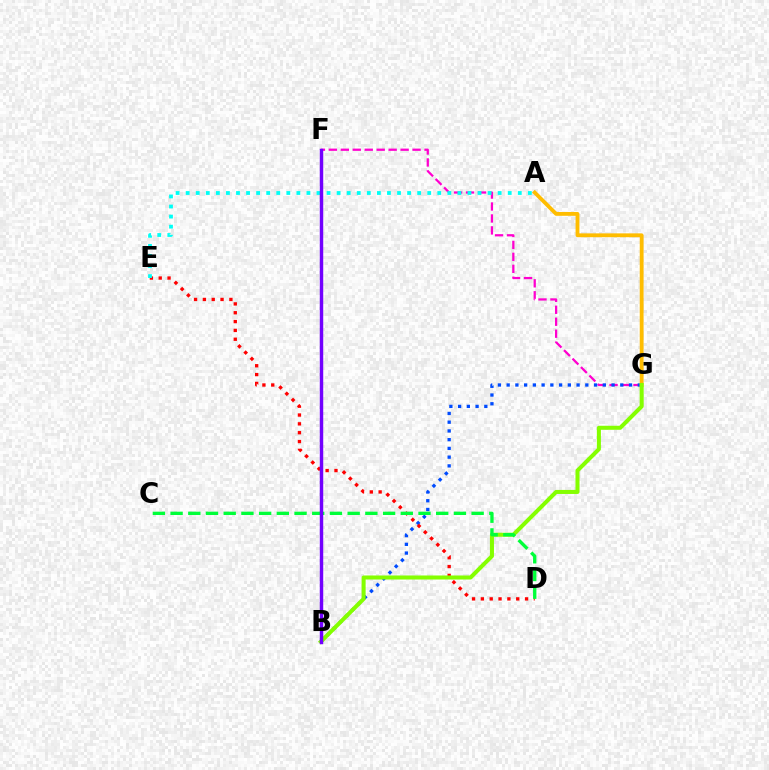{('F', 'G'): [{'color': '#ff00cf', 'line_style': 'dashed', 'thickness': 1.62}], ('B', 'G'): [{'color': '#004bff', 'line_style': 'dotted', 'thickness': 2.38}, {'color': '#84ff00', 'line_style': 'solid', 'thickness': 2.9}], ('D', 'E'): [{'color': '#ff0000', 'line_style': 'dotted', 'thickness': 2.4}], ('A', 'G'): [{'color': '#ffbd00', 'line_style': 'solid', 'thickness': 2.76}], ('A', 'E'): [{'color': '#00fff6', 'line_style': 'dotted', 'thickness': 2.73}], ('C', 'D'): [{'color': '#00ff39', 'line_style': 'dashed', 'thickness': 2.41}], ('B', 'F'): [{'color': '#7200ff', 'line_style': 'solid', 'thickness': 2.48}]}